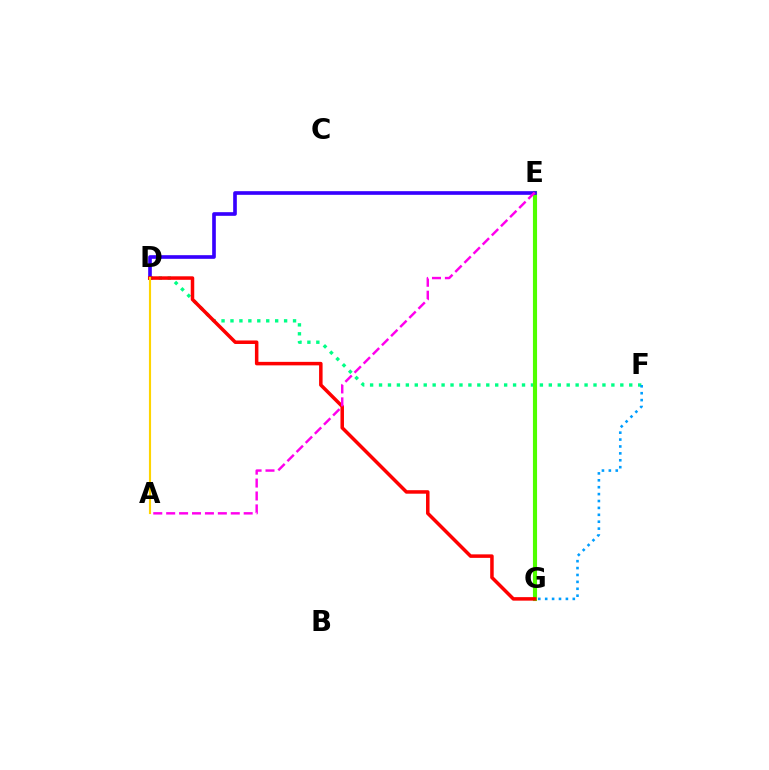{('D', 'F'): [{'color': '#00ff86', 'line_style': 'dotted', 'thickness': 2.43}], ('E', 'G'): [{'color': '#4fff00', 'line_style': 'solid', 'thickness': 2.97}], ('F', 'G'): [{'color': '#009eff', 'line_style': 'dotted', 'thickness': 1.88}], ('D', 'E'): [{'color': '#3700ff', 'line_style': 'solid', 'thickness': 2.63}], ('D', 'G'): [{'color': '#ff0000', 'line_style': 'solid', 'thickness': 2.53}], ('A', 'D'): [{'color': '#ffd500', 'line_style': 'solid', 'thickness': 1.54}], ('A', 'E'): [{'color': '#ff00ed', 'line_style': 'dashed', 'thickness': 1.75}]}